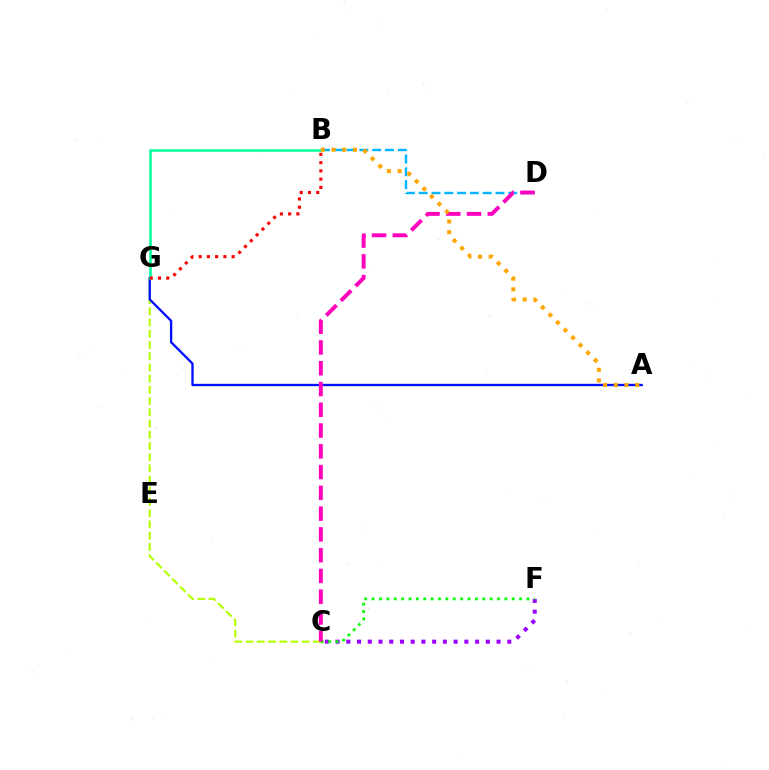{('C', 'G'): [{'color': '#b3ff00', 'line_style': 'dashed', 'thickness': 1.52}], ('C', 'F'): [{'color': '#9b00ff', 'line_style': 'dotted', 'thickness': 2.92}, {'color': '#08ff00', 'line_style': 'dotted', 'thickness': 2.0}], ('B', 'D'): [{'color': '#00b5ff', 'line_style': 'dashed', 'thickness': 1.74}], ('A', 'G'): [{'color': '#0010ff', 'line_style': 'solid', 'thickness': 1.68}], ('B', 'G'): [{'color': '#00ff9d', 'line_style': 'solid', 'thickness': 1.86}, {'color': '#ff0000', 'line_style': 'dotted', 'thickness': 2.24}], ('C', 'D'): [{'color': '#ff00bd', 'line_style': 'dashed', 'thickness': 2.82}], ('A', 'B'): [{'color': '#ffa500', 'line_style': 'dotted', 'thickness': 2.91}]}